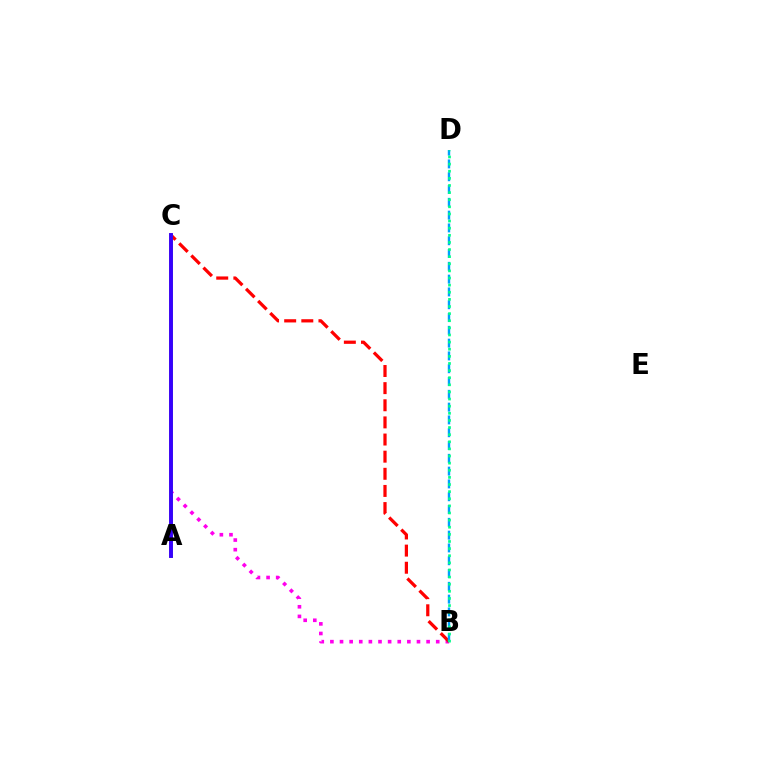{('B', 'C'): [{'color': '#ff00ed', 'line_style': 'dotted', 'thickness': 2.61}, {'color': '#ff0000', 'line_style': 'dashed', 'thickness': 2.33}], ('A', 'C'): [{'color': '#ffd500', 'line_style': 'solid', 'thickness': 2.64}, {'color': '#4fff00', 'line_style': 'solid', 'thickness': 2.03}, {'color': '#3700ff', 'line_style': 'solid', 'thickness': 2.8}], ('B', 'D'): [{'color': '#009eff', 'line_style': 'dashed', 'thickness': 1.74}, {'color': '#00ff86', 'line_style': 'dotted', 'thickness': 1.93}]}